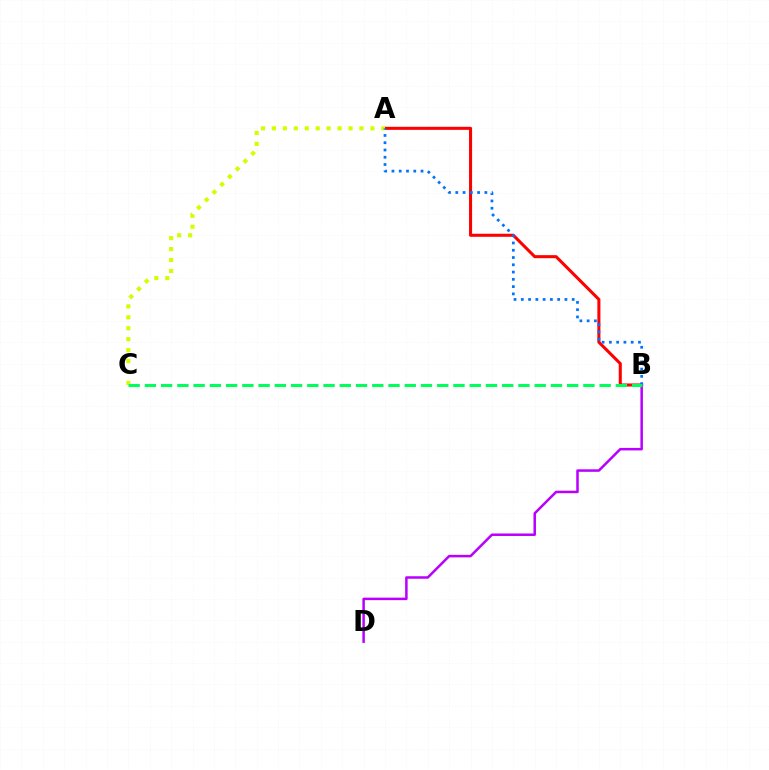{('A', 'B'): [{'color': '#ff0000', 'line_style': 'solid', 'thickness': 2.2}, {'color': '#0074ff', 'line_style': 'dotted', 'thickness': 1.98}], ('A', 'C'): [{'color': '#d1ff00', 'line_style': 'dotted', 'thickness': 2.97}], ('B', 'D'): [{'color': '#b900ff', 'line_style': 'solid', 'thickness': 1.81}], ('B', 'C'): [{'color': '#00ff5c', 'line_style': 'dashed', 'thickness': 2.21}]}